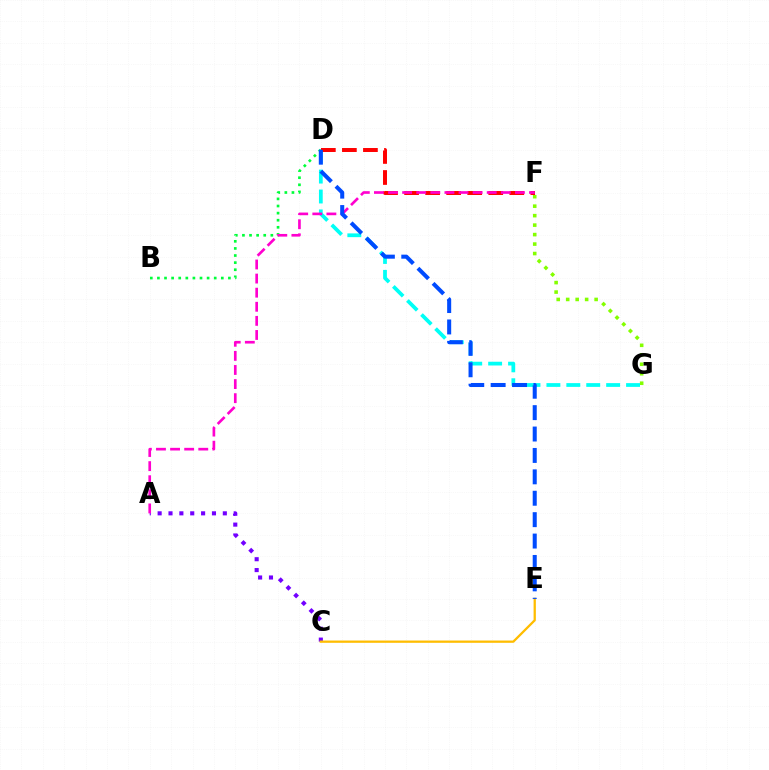{('A', 'C'): [{'color': '#7200ff', 'line_style': 'dotted', 'thickness': 2.95}], ('B', 'D'): [{'color': '#00ff39', 'line_style': 'dotted', 'thickness': 1.93}], ('F', 'G'): [{'color': '#84ff00', 'line_style': 'dotted', 'thickness': 2.57}], ('D', 'G'): [{'color': '#00fff6', 'line_style': 'dashed', 'thickness': 2.71}], ('D', 'F'): [{'color': '#ff0000', 'line_style': 'dashed', 'thickness': 2.86}], ('A', 'F'): [{'color': '#ff00cf', 'line_style': 'dashed', 'thickness': 1.92}], ('C', 'E'): [{'color': '#ffbd00', 'line_style': 'solid', 'thickness': 1.64}], ('D', 'E'): [{'color': '#004bff', 'line_style': 'dashed', 'thickness': 2.91}]}